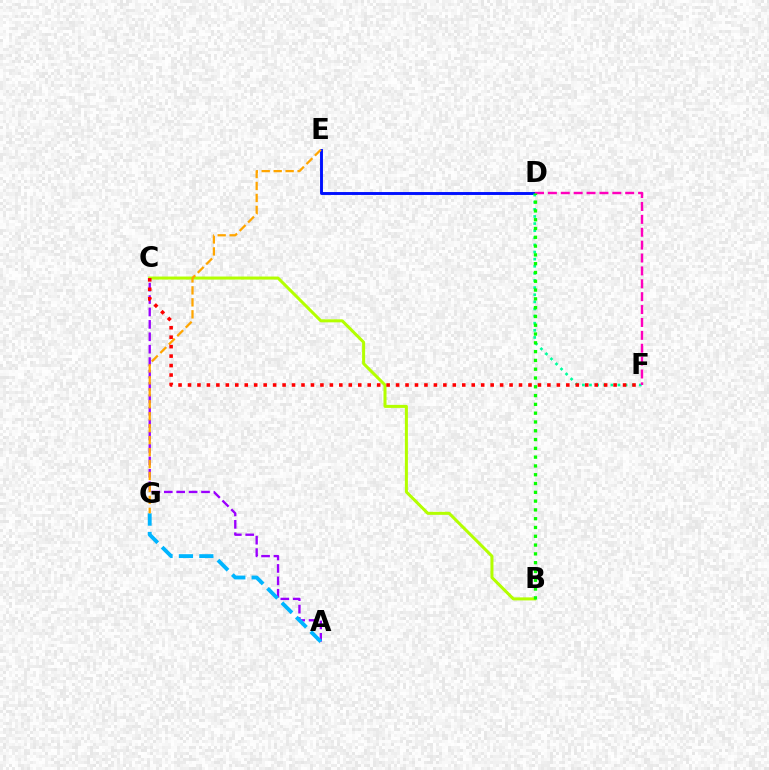{('A', 'C'): [{'color': '#9b00ff', 'line_style': 'dashed', 'thickness': 1.69}], ('A', 'G'): [{'color': '#00b5ff', 'line_style': 'dashed', 'thickness': 2.77}], ('D', 'E'): [{'color': '#0010ff', 'line_style': 'solid', 'thickness': 2.09}], ('D', 'F'): [{'color': '#00ff9d', 'line_style': 'dotted', 'thickness': 1.93}, {'color': '#ff00bd', 'line_style': 'dashed', 'thickness': 1.75}], ('B', 'C'): [{'color': '#b3ff00', 'line_style': 'solid', 'thickness': 2.18}], ('E', 'G'): [{'color': '#ffa500', 'line_style': 'dashed', 'thickness': 1.62}], ('C', 'F'): [{'color': '#ff0000', 'line_style': 'dotted', 'thickness': 2.57}], ('B', 'D'): [{'color': '#08ff00', 'line_style': 'dotted', 'thickness': 2.39}]}